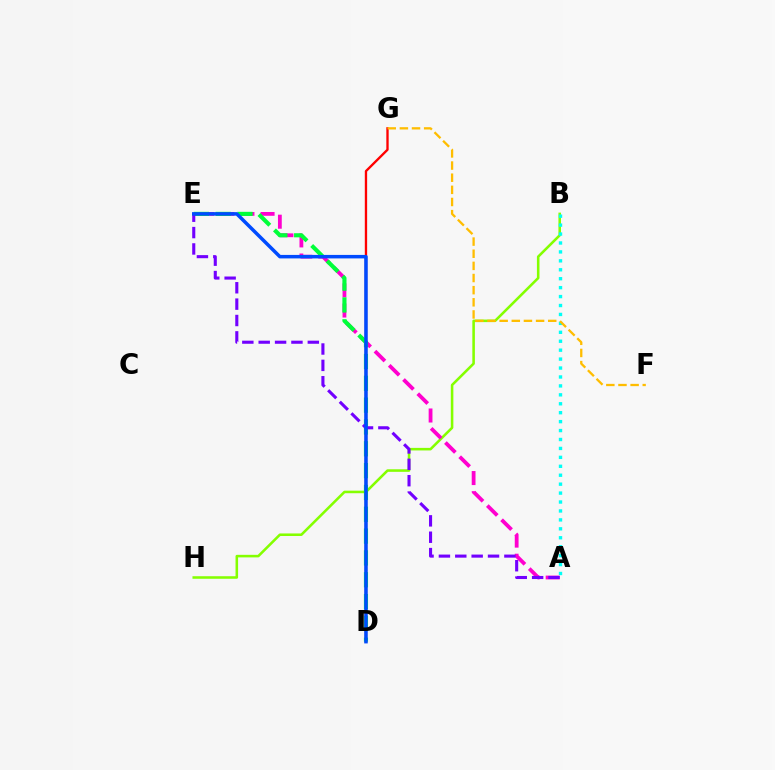{('B', 'H'): [{'color': '#84ff00', 'line_style': 'solid', 'thickness': 1.84}], ('A', 'E'): [{'color': '#ff00cf', 'line_style': 'dashed', 'thickness': 2.73}, {'color': '#7200ff', 'line_style': 'dashed', 'thickness': 2.22}], ('D', 'G'): [{'color': '#ff0000', 'line_style': 'solid', 'thickness': 1.68}], ('A', 'B'): [{'color': '#00fff6', 'line_style': 'dotted', 'thickness': 2.43}], ('D', 'E'): [{'color': '#00ff39', 'line_style': 'dashed', 'thickness': 2.97}, {'color': '#004bff', 'line_style': 'solid', 'thickness': 2.52}], ('F', 'G'): [{'color': '#ffbd00', 'line_style': 'dashed', 'thickness': 1.65}]}